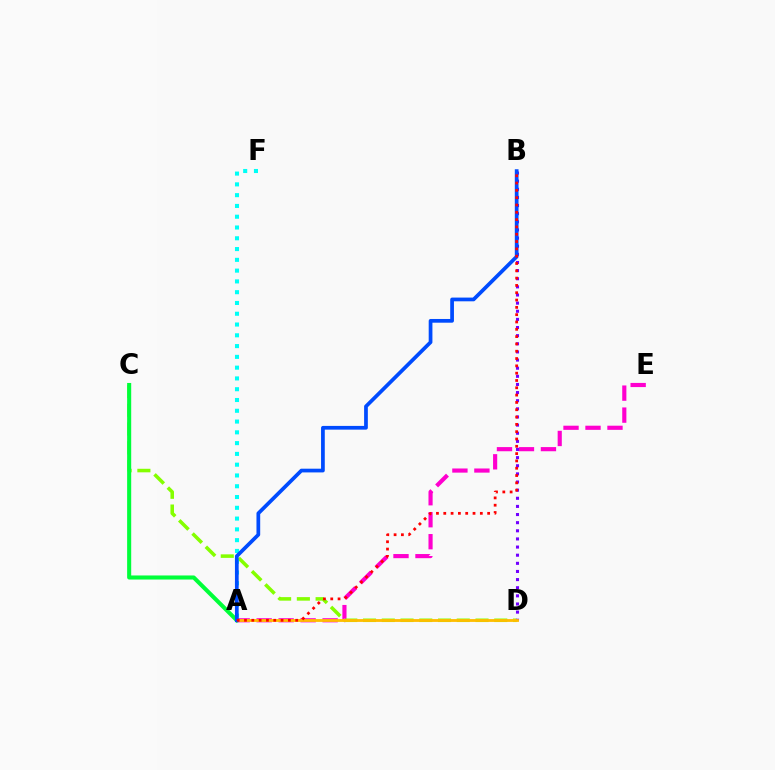{('A', 'E'): [{'color': '#ff00cf', 'line_style': 'dashed', 'thickness': 2.99}], ('C', 'D'): [{'color': '#84ff00', 'line_style': 'dashed', 'thickness': 2.55}], ('A', 'F'): [{'color': '#00fff6', 'line_style': 'dotted', 'thickness': 2.93}], ('B', 'D'): [{'color': '#7200ff', 'line_style': 'dotted', 'thickness': 2.21}], ('A', 'C'): [{'color': '#00ff39', 'line_style': 'solid', 'thickness': 2.93}], ('A', 'D'): [{'color': '#ffbd00', 'line_style': 'solid', 'thickness': 2.04}], ('A', 'B'): [{'color': '#004bff', 'line_style': 'solid', 'thickness': 2.68}, {'color': '#ff0000', 'line_style': 'dotted', 'thickness': 1.99}]}